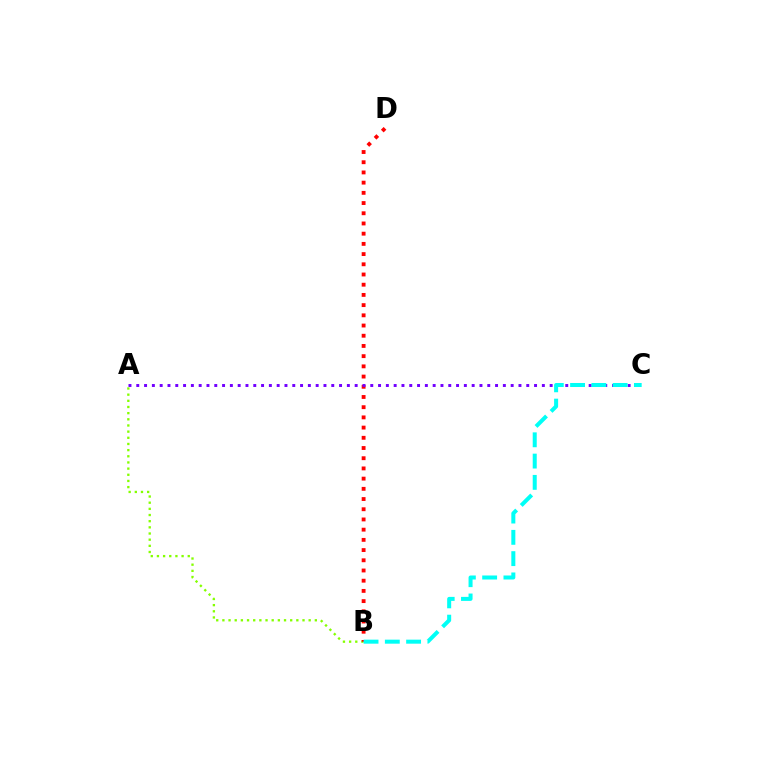{('A', 'B'): [{'color': '#84ff00', 'line_style': 'dotted', 'thickness': 1.67}], ('B', 'D'): [{'color': '#ff0000', 'line_style': 'dotted', 'thickness': 2.77}], ('A', 'C'): [{'color': '#7200ff', 'line_style': 'dotted', 'thickness': 2.12}], ('B', 'C'): [{'color': '#00fff6', 'line_style': 'dashed', 'thickness': 2.89}]}